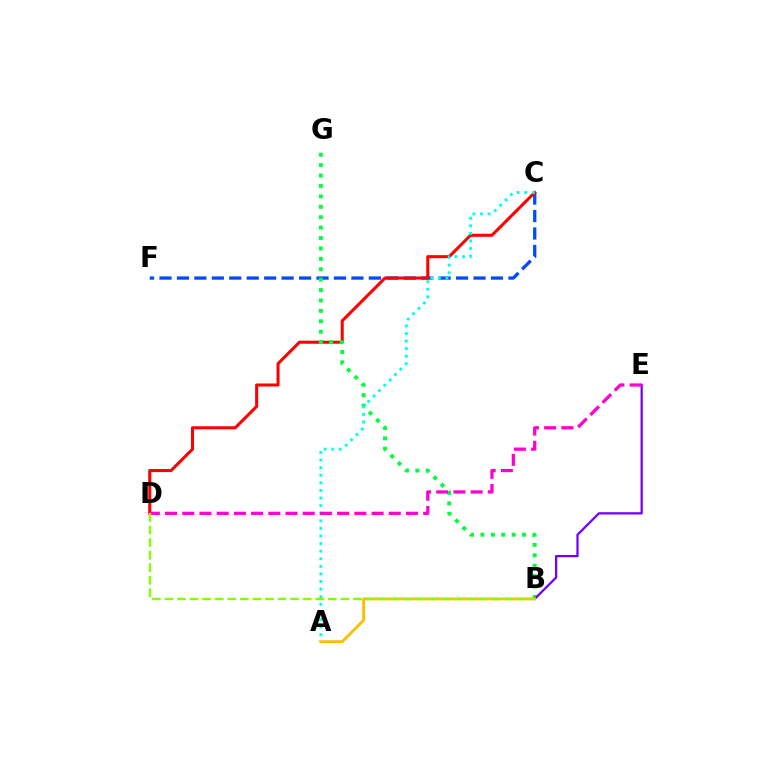{('C', 'F'): [{'color': '#004bff', 'line_style': 'dashed', 'thickness': 2.37}], ('C', 'D'): [{'color': '#ff0000', 'line_style': 'solid', 'thickness': 2.19}], ('B', 'G'): [{'color': '#00ff39', 'line_style': 'dotted', 'thickness': 2.83}], ('A', 'C'): [{'color': '#00fff6', 'line_style': 'dotted', 'thickness': 2.06}], ('B', 'E'): [{'color': '#7200ff', 'line_style': 'solid', 'thickness': 1.62}], ('A', 'B'): [{'color': '#ffbd00', 'line_style': 'solid', 'thickness': 2.04}], ('D', 'E'): [{'color': '#ff00cf', 'line_style': 'dashed', 'thickness': 2.34}], ('B', 'D'): [{'color': '#84ff00', 'line_style': 'dashed', 'thickness': 1.71}]}